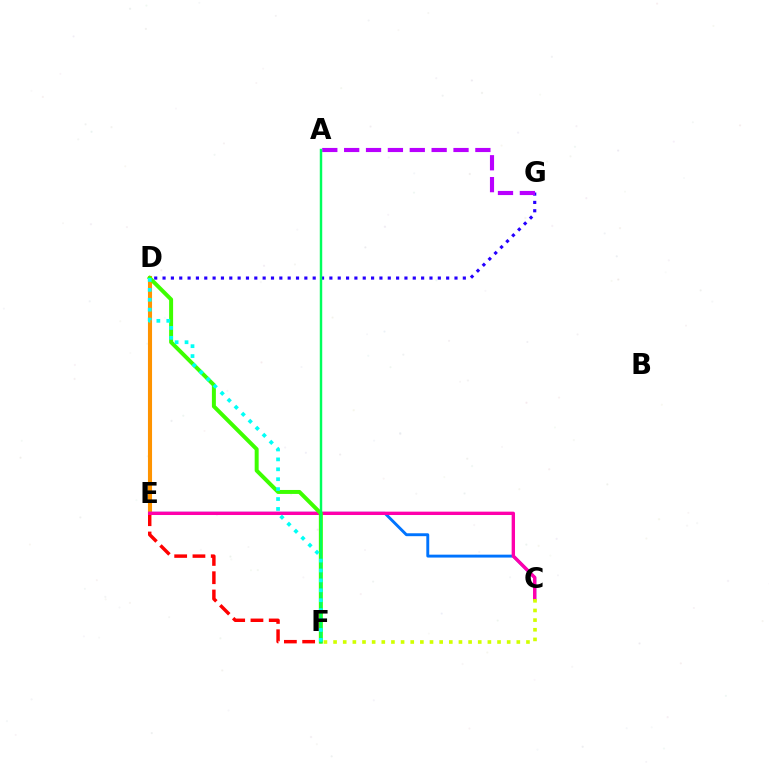{('D', 'E'): [{'color': '#ff9400', 'line_style': 'solid', 'thickness': 2.95}], ('E', 'F'): [{'color': '#ff0000', 'line_style': 'dashed', 'thickness': 2.48}], ('C', 'E'): [{'color': '#0074ff', 'line_style': 'solid', 'thickness': 2.09}, {'color': '#ff00ac', 'line_style': 'solid', 'thickness': 2.42}], ('D', 'G'): [{'color': '#2500ff', 'line_style': 'dotted', 'thickness': 2.27}], ('D', 'F'): [{'color': '#3dff00', 'line_style': 'solid', 'thickness': 2.86}, {'color': '#00fff6', 'line_style': 'dotted', 'thickness': 2.69}], ('A', 'G'): [{'color': '#b900ff', 'line_style': 'dashed', 'thickness': 2.97}], ('A', 'F'): [{'color': '#00ff5c', 'line_style': 'solid', 'thickness': 1.76}], ('C', 'F'): [{'color': '#d1ff00', 'line_style': 'dotted', 'thickness': 2.62}]}